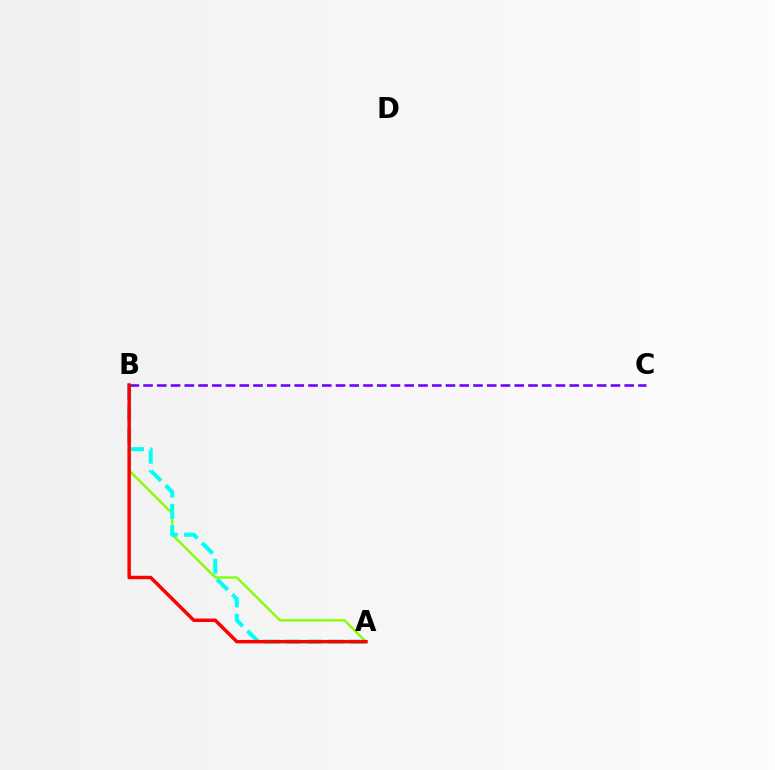{('A', 'B'): [{'color': '#84ff00', 'line_style': 'solid', 'thickness': 1.7}, {'color': '#00fff6', 'line_style': 'dashed', 'thickness': 2.9}, {'color': '#ff0000', 'line_style': 'solid', 'thickness': 2.49}], ('B', 'C'): [{'color': '#7200ff', 'line_style': 'dashed', 'thickness': 1.87}]}